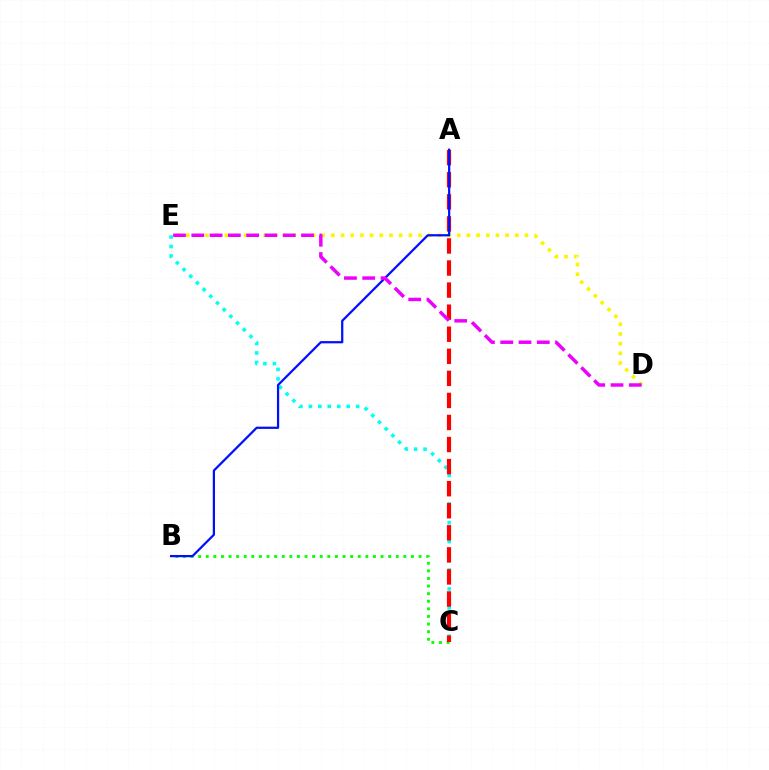{('D', 'E'): [{'color': '#fcf500', 'line_style': 'dotted', 'thickness': 2.63}, {'color': '#ee00ff', 'line_style': 'dashed', 'thickness': 2.48}], ('C', 'E'): [{'color': '#00fff6', 'line_style': 'dotted', 'thickness': 2.57}], ('B', 'C'): [{'color': '#08ff00', 'line_style': 'dotted', 'thickness': 2.07}], ('A', 'C'): [{'color': '#ff0000', 'line_style': 'dashed', 'thickness': 3.0}], ('A', 'B'): [{'color': '#0010ff', 'line_style': 'solid', 'thickness': 1.62}]}